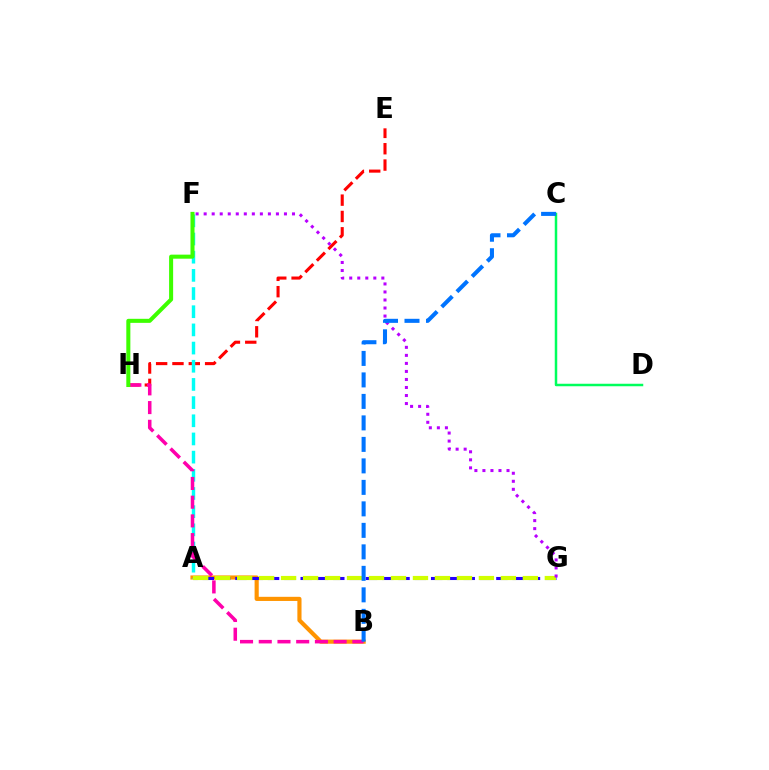{('A', 'B'): [{'color': '#ff9400', 'line_style': 'solid', 'thickness': 2.98}], ('A', 'G'): [{'color': '#2500ff', 'line_style': 'dashed', 'thickness': 2.22}, {'color': '#d1ff00', 'line_style': 'dashed', 'thickness': 2.99}], ('E', 'H'): [{'color': '#ff0000', 'line_style': 'dashed', 'thickness': 2.22}], ('A', 'F'): [{'color': '#00fff6', 'line_style': 'dashed', 'thickness': 2.47}], ('B', 'H'): [{'color': '#ff00ac', 'line_style': 'dashed', 'thickness': 2.54}], ('F', 'H'): [{'color': '#3dff00', 'line_style': 'solid', 'thickness': 2.91}], ('C', 'D'): [{'color': '#00ff5c', 'line_style': 'solid', 'thickness': 1.8}], ('F', 'G'): [{'color': '#b900ff', 'line_style': 'dotted', 'thickness': 2.18}], ('B', 'C'): [{'color': '#0074ff', 'line_style': 'dashed', 'thickness': 2.92}]}